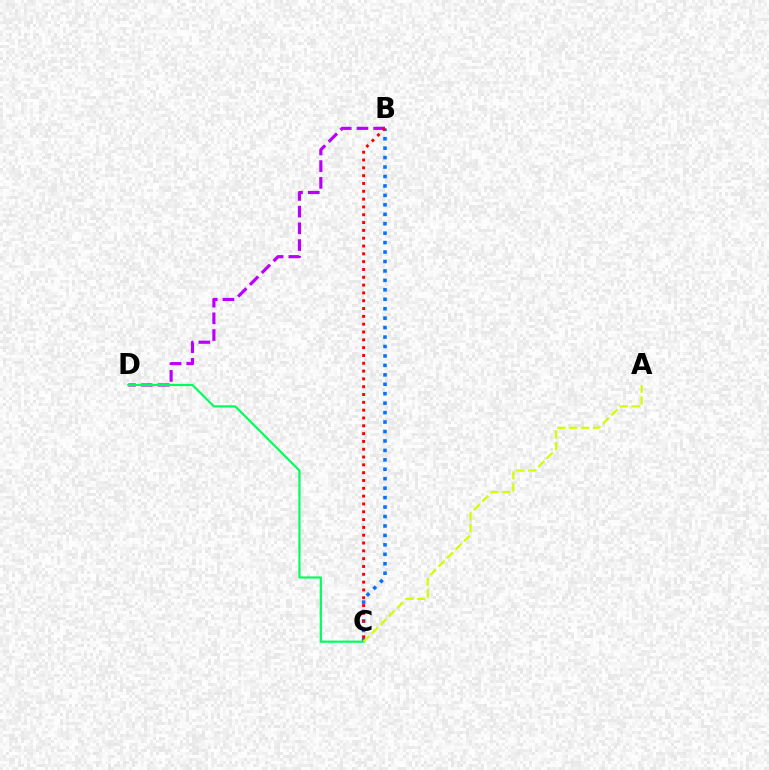{('B', 'D'): [{'color': '#b900ff', 'line_style': 'dashed', 'thickness': 2.27}], ('B', 'C'): [{'color': '#0074ff', 'line_style': 'dotted', 'thickness': 2.57}, {'color': '#ff0000', 'line_style': 'dotted', 'thickness': 2.12}], ('C', 'D'): [{'color': '#00ff5c', 'line_style': 'solid', 'thickness': 1.57}], ('A', 'C'): [{'color': '#d1ff00', 'line_style': 'dashed', 'thickness': 1.61}]}